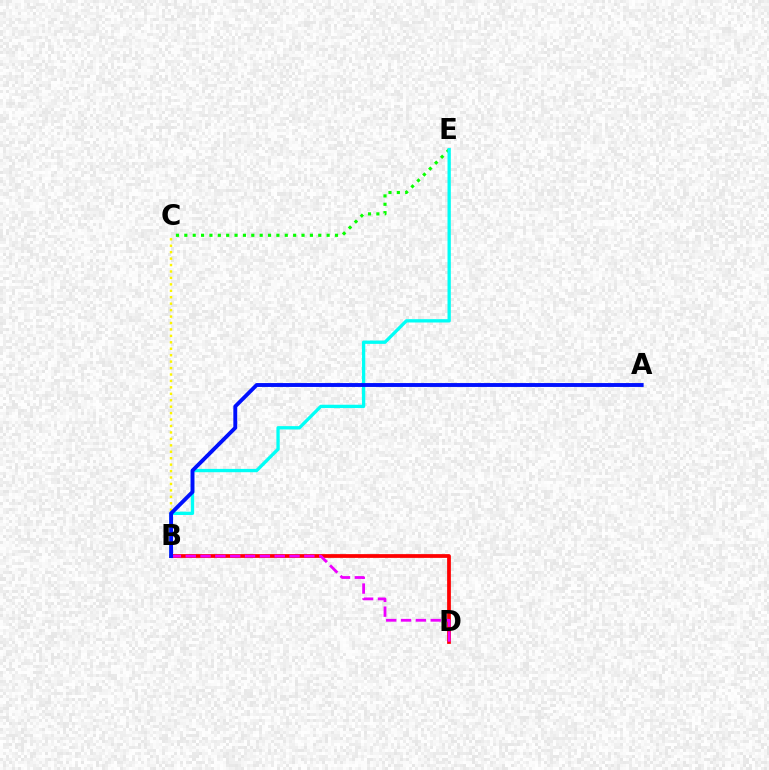{('B', 'D'): [{'color': '#ff0000', 'line_style': 'solid', 'thickness': 2.71}, {'color': '#ee00ff', 'line_style': 'dashed', 'thickness': 2.01}], ('C', 'E'): [{'color': '#08ff00', 'line_style': 'dotted', 'thickness': 2.27}], ('B', 'E'): [{'color': '#00fff6', 'line_style': 'solid', 'thickness': 2.38}], ('B', 'C'): [{'color': '#fcf500', 'line_style': 'dotted', 'thickness': 1.75}], ('A', 'B'): [{'color': '#0010ff', 'line_style': 'solid', 'thickness': 2.79}]}